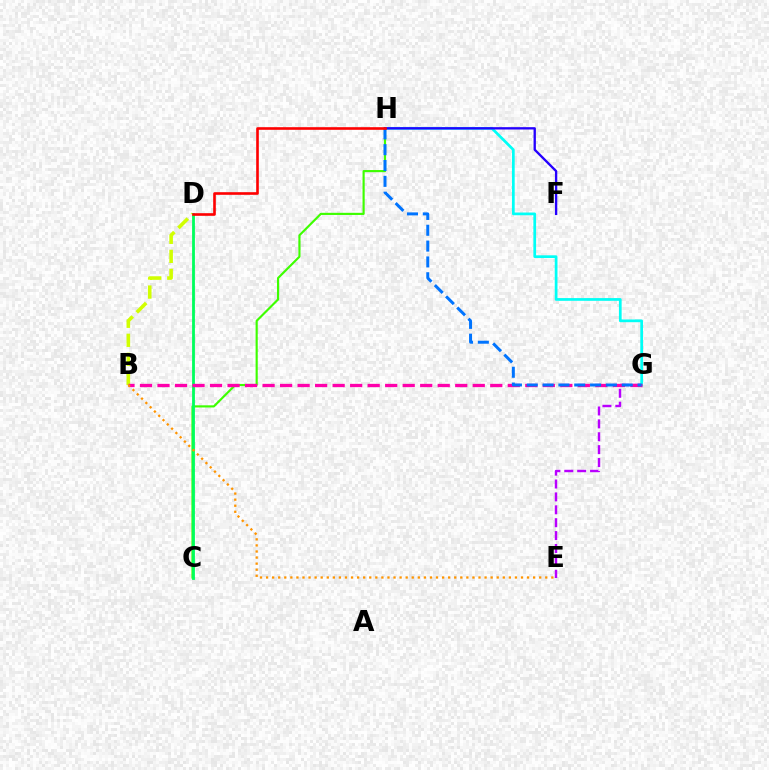{('C', 'H'): [{'color': '#3dff00', 'line_style': 'solid', 'thickness': 1.55}], ('C', 'D'): [{'color': '#00ff5c', 'line_style': 'solid', 'thickness': 2.03}], ('E', 'G'): [{'color': '#b900ff', 'line_style': 'dashed', 'thickness': 1.75}], ('B', 'D'): [{'color': '#d1ff00', 'line_style': 'dashed', 'thickness': 2.59}], ('G', 'H'): [{'color': '#00fff6', 'line_style': 'solid', 'thickness': 1.96}, {'color': '#0074ff', 'line_style': 'dashed', 'thickness': 2.15}], ('B', 'G'): [{'color': '#ff00ac', 'line_style': 'dashed', 'thickness': 2.38}], ('B', 'E'): [{'color': '#ff9400', 'line_style': 'dotted', 'thickness': 1.65}], ('F', 'H'): [{'color': '#2500ff', 'line_style': 'solid', 'thickness': 1.68}], ('D', 'H'): [{'color': '#ff0000', 'line_style': 'solid', 'thickness': 1.89}]}